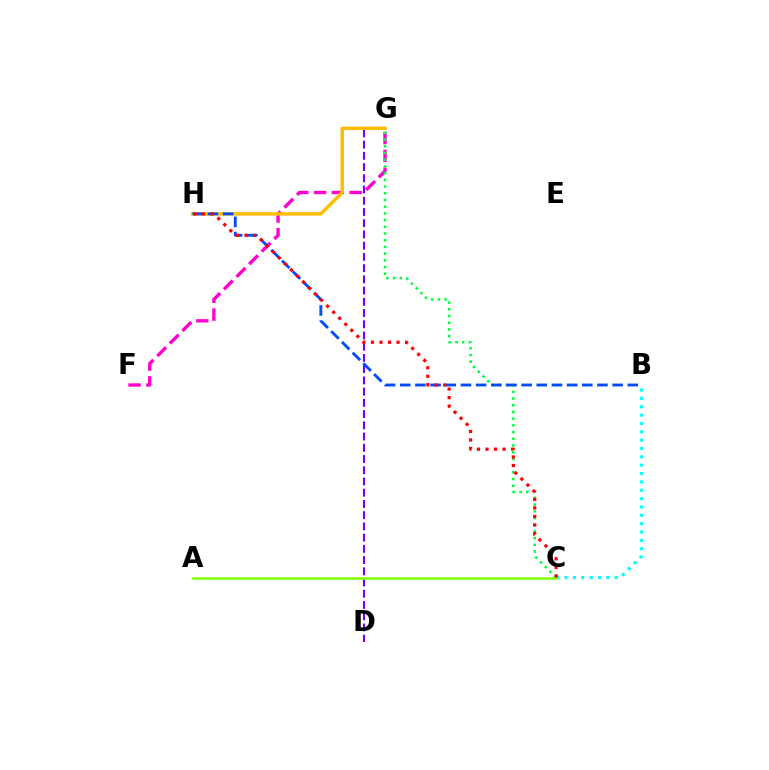{('D', 'G'): [{'color': '#7200ff', 'line_style': 'dashed', 'thickness': 1.53}], ('F', 'G'): [{'color': '#ff00cf', 'line_style': 'dashed', 'thickness': 2.42}], ('B', 'C'): [{'color': '#00fff6', 'line_style': 'dotted', 'thickness': 2.27}], ('C', 'G'): [{'color': '#00ff39', 'line_style': 'dotted', 'thickness': 1.82}], ('G', 'H'): [{'color': '#ffbd00', 'line_style': 'solid', 'thickness': 2.49}], ('B', 'H'): [{'color': '#004bff', 'line_style': 'dashed', 'thickness': 2.06}], ('A', 'C'): [{'color': '#84ff00', 'line_style': 'solid', 'thickness': 1.84}], ('C', 'H'): [{'color': '#ff0000', 'line_style': 'dotted', 'thickness': 2.32}]}